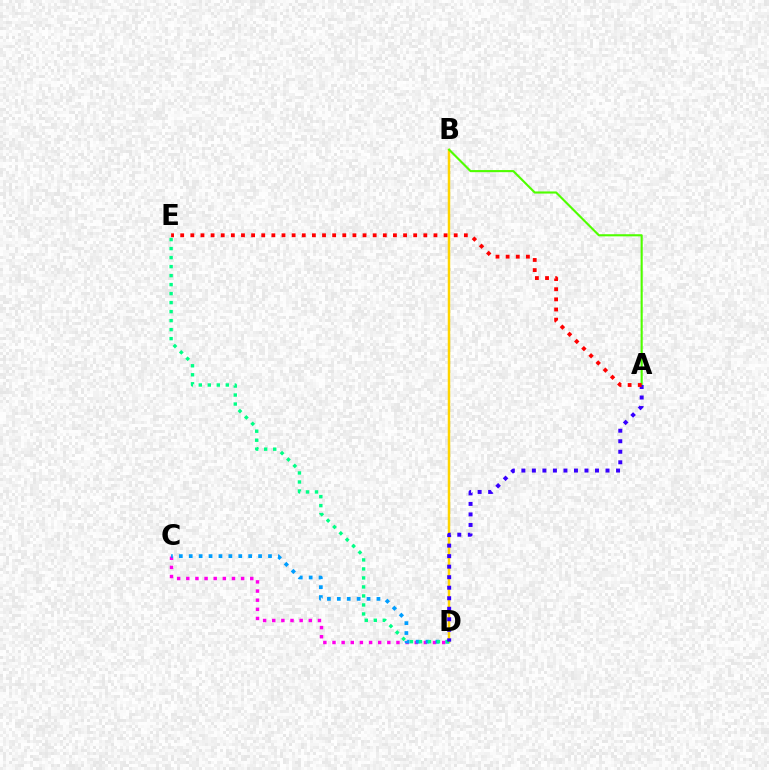{('C', 'D'): [{'color': '#ff00ed', 'line_style': 'dotted', 'thickness': 2.48}, {'color': '#009eff', 'line_style': 'dotted', 'thickness': 2.69}], ('B', 'D'): [{'color': '#ffd500', 'line_style': 'solid', 'thickness': 1.79}], ('A', 'B'): [{'color': '#4fff00', 'line_style': 'solid', 'thickness': 1.53}], ('D', 'E'): [{'color': '#00ff86', 'line_style': 'dotted', 'thickness': 2.45}], ('A', 'D'): [{'color': '#3700ff', 'line_style': 'dotted', 'thickness': 2.86}], ('A', 'E'): [{'color': '#ff0000', 'line_style': 'dotted', 'thickness': 2.75}]}